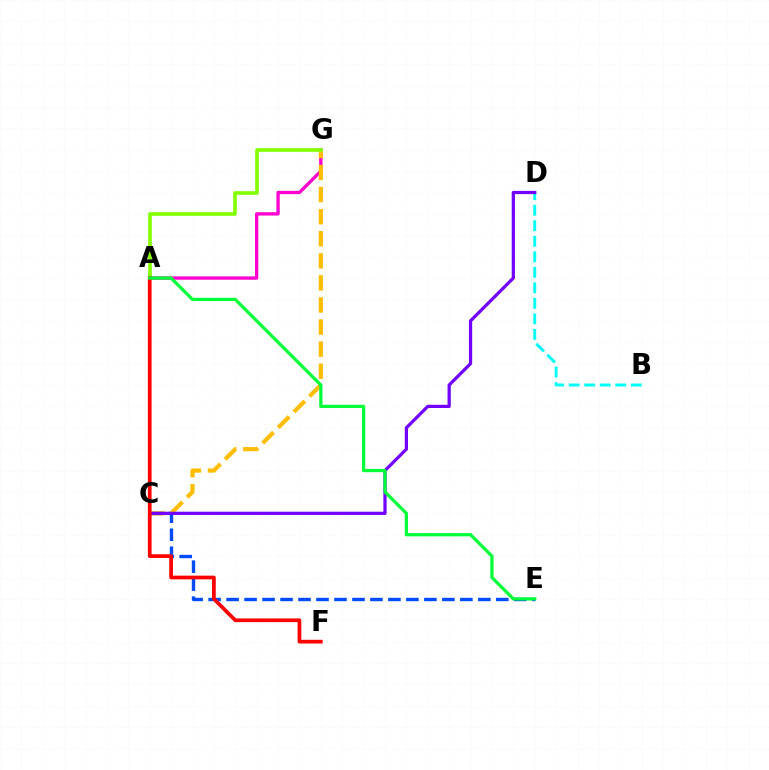{('C', 'E'): [{'color': '#004bff', 'line_style': 'dashed', 'thickness': 2.44}], ('A', 'G'): [{'color': '#ff00cf', 'line_style': 'solid', 'thickness': 2.39}, {'color': '#84ff00', 'line_style': 'solid', 'thickness': 2.64}], ('C', 'G'): [{'color': '#ffbd00', 'line_style': 'dashed', 'thickness': 3.0}], ('B', 'D'): [{'color': '#00fff6', 'line_style': 'dashed', 'thickness': 2.11}], ('C', 'D'): [{'color': '#7200ff', 'line_style': 'solid', 'thickness': 2.32}], ('A', 'F'): [{'color': '#ff0000', 'line_style': 'solid', 'thickness': 2.68}], ('A', 'E'): [{'color': '#00ff39', 'line_style': 'solid', 'thickness': 2.33}]}